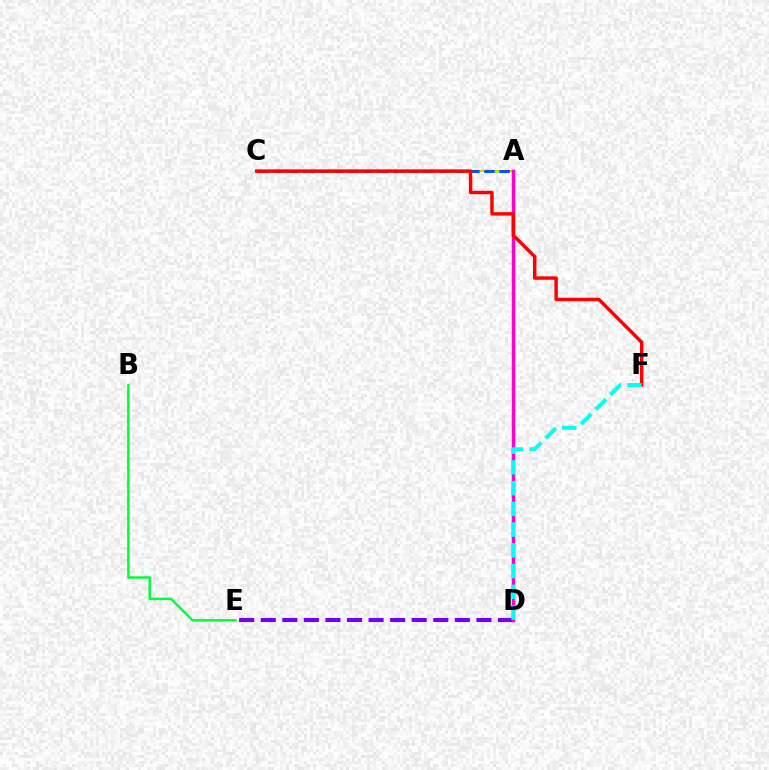{('A', 'C'): [{'color': '#ffbd00', 'line_style': 'solid', 'thickness': 1.58}, {'color': '#84ff00', 'line_style': 'dotted', 'thickness': 2.48}, {'color': '#004bff', 'line_style': 'dashed', 'thickness': 2.05}], ('B', 'E'): [{'color': '#00ff39', 'line_style': 'solid', 'thickness': 1.76}], ('D', 'E'): [{'color': '#7200ff', 'line_style': 'dashed', 'thickness': 2.93}], ('A', 'D'): [{'color': '#ff00cf', 'line_style': 'solid', 'thickness': 2.51}], ('C', 'F'): [{'color': '#ff0000', 'line_style': 'solid', 'thickness': 2.48}], ('D', 'F'): [{'color': '#00fff6', 'line_style': 'dashed', 'thickness': 2.82}]}